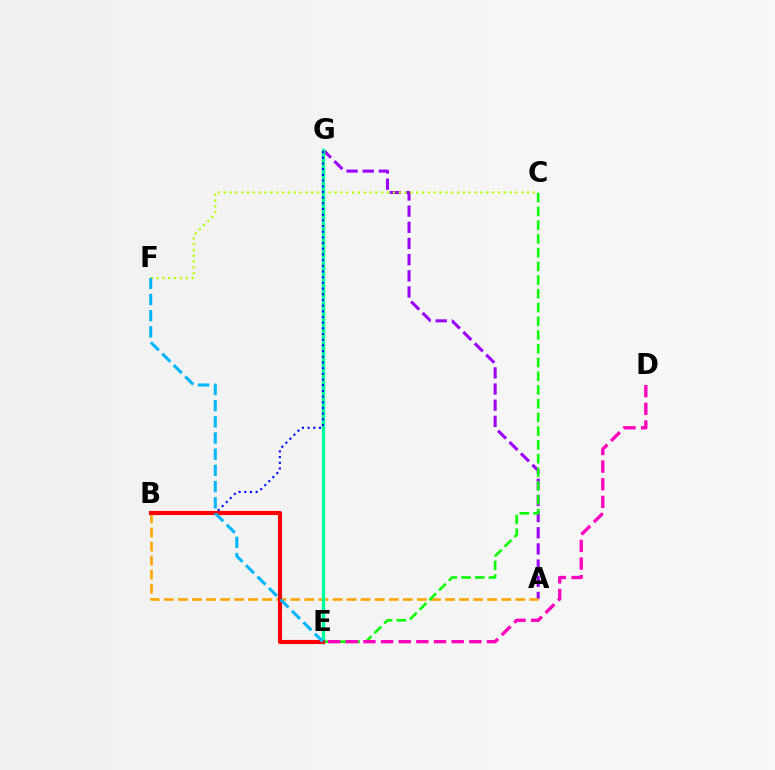{('A', 'G'): [{'color': '#9b00ff', 'line_style': 'dashed', 'thickness': 2.2}], ('A', 'B'): [{'color': '#ffa500', 'line_style': 'dashed', 'thickness': 1.91}], ('C', 'F'): [{'color': '#b3ff00', 'line_style': 'dotted', 'thickness': 1.59}], ('C', 'E'): [{'color': '#08ff00', 'line_style': 'dashed', 'thickness': 1.87}], ('E', 'G'): [{'color': '#00ff9d', 'line_style': 'solid', 'thickness': 2.46}], ('B', 'G'): [{'color': '#0010ff', 'line_style': 'dotted', 'thickness': 1.54}], ('D', 'E'): [{'color': '#ff00bd', 'line_style': 'dashed', 'thickness': 2.4}], ('B', 'E'): [{'color': '#ff0000', 'line_style': 'solid', 'thickness': 2.96}], ('E', 'F'): [{'color': '#00b5ff', 'line_style': 'dashed', 'thickness': 2.2}]}